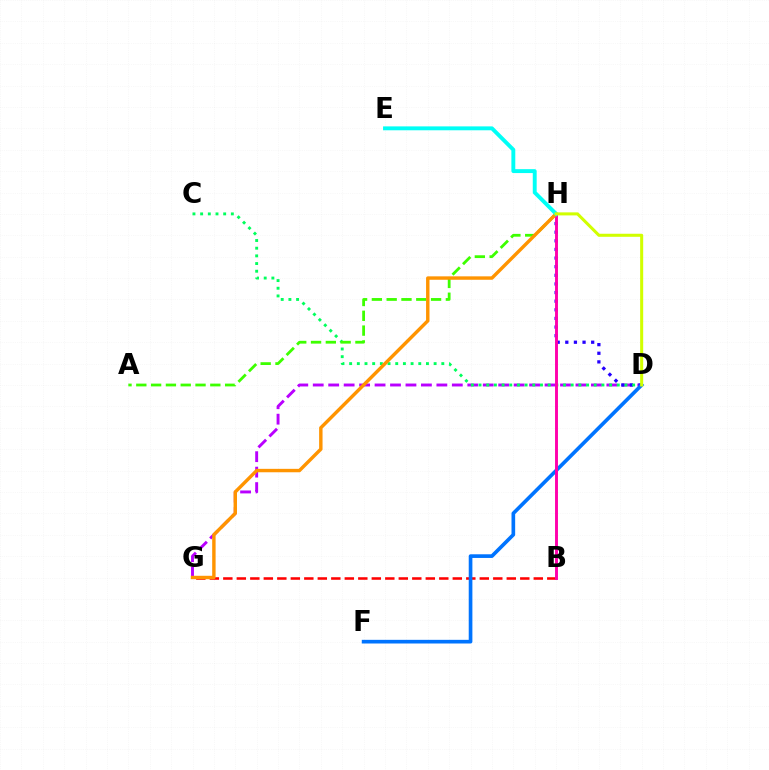{('D', 'G'): [{'color': '#b900ff', 'line_style': 'dashed', 'thickness': 2.1}], ('D', 'H'): [{'color': '#2500ff', 'line_style': 'dotted', 'thickness': 2.34}, {'color': '#d1ff00', 'line_style': 'solid', 'thickness': 2.19}], ('C', 'D'): [{'color': '#00ff5c', 'line_style': 'dotted', 'thickness': 2.09}], ('A', 'H'): [{'color': '#3dff00', 'line_style': 'dashed', 'thickness': 2.01}], ('B', 'G'): [{'color': '#ff0000', 'line_style': 'dashed', 'thickness': 1.83}], ('D', 'F'): [{'color': '#0074ff', 'line_style': 'solid', 'thickness': 2.64}], ('B', 'H'): [{'color': '#ff00ac', 'line_style': 'solid', 'thickness': 2.1}], ('G', 'H'): [{'color': '#ff9400', 'line_style': 'solid', 'thickness': 2.46}], ('E', 'H'): [{'color': '#00fff6', 'line_style': 'solid', 'thickness': 2.81}]}